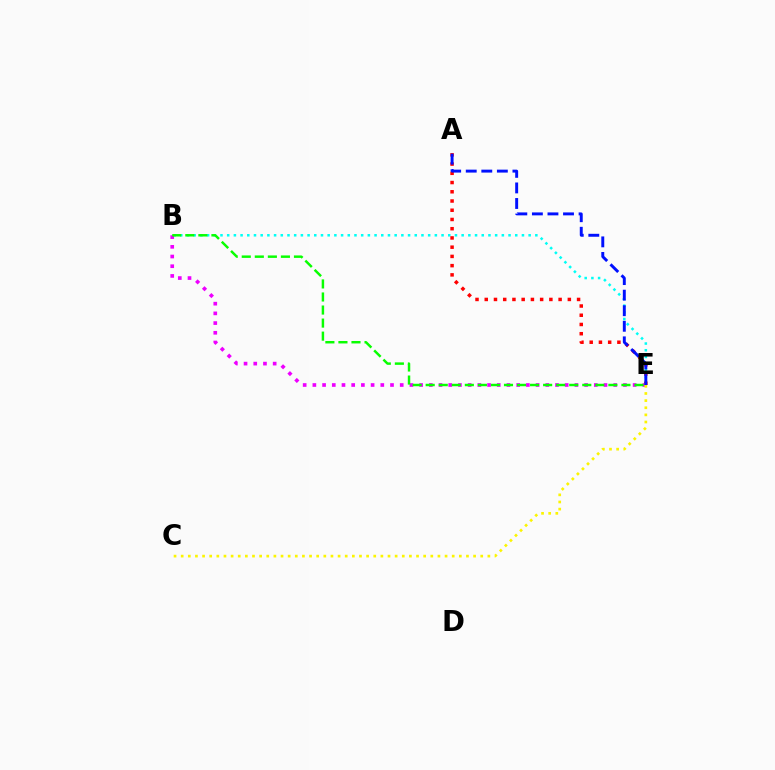{('B', 'E'): [{'color': '#00fff6', 'line_style': 'dotted', 'thickness': 1.82}, {'color': '#ee00ff', 'line_style': 'dotted', 'thickness': 2.64}, {'color': '#08ff00', 'line_style': 'dashed', 'thickness': 1.77}], ('A', 'E'): [{'color': '#ff0000', 'line_style': 'dotted', 'thickness': 2.51}, {'color': '#0010ff', 'line_style': 'dashed', 'thickness': 2.11}], ('C', 'E'): [{'color': '#fcf500', 'line_style': 'dotted', 'thickness': 1.94}]}